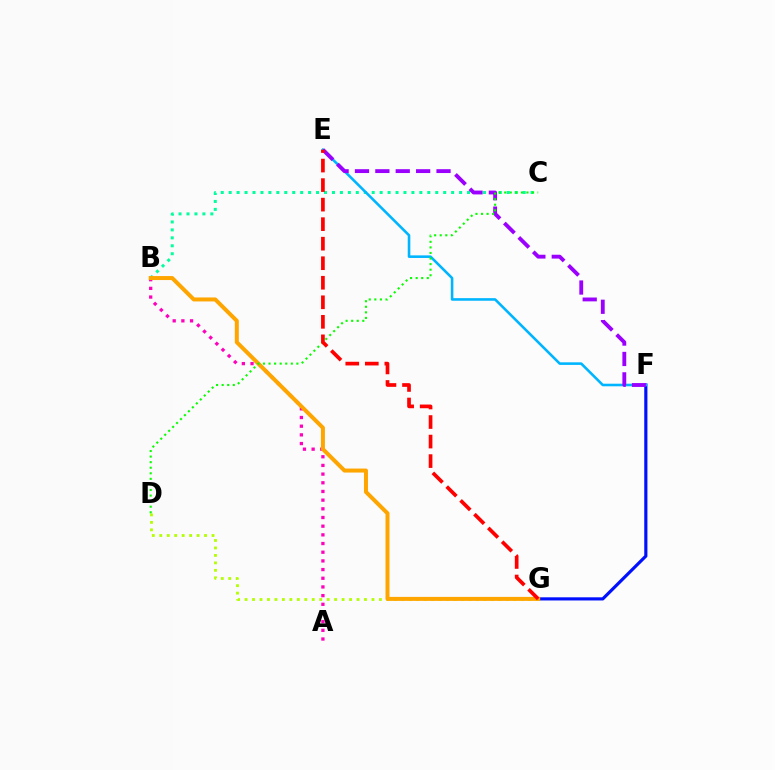{('F', 'G'): [{'color': '#0010ff', 'line_style': 'solid', 'thickness': 2.28}], ('D', 'G'): [{'color': '#b3ff00', 'line_style': 'dotted', 'thickness': 2.03}], ('B', 'C'): [{'color': '#00ff9d', 'line_style': 'dotted', 'thickness': 2.16}], ('A', 'B'): [{'color': '#ff00bd', 'line_style': 'dotted', 'thickness': 2.36}], ('B', 'G'): [{'color': '#ffa500', 'line_style': 'solid', 'thickness': 2.87}], ('E', 'F'): [{'color': '#00b5ff', 'line_style': 'solid', 'thickness': 1.86}, {'color': '#9b00ff', 'line_style': 'dashed', 'thickness': 2.77}], ('C', 'D'): [{'color': '#08ff00', 'line_style': 'dotted', 'thickness': 1.51}], ('E', 'G'): [{'color': '#ff0000', 'line_style': 'dashed', 'thickness': 2.65}]}